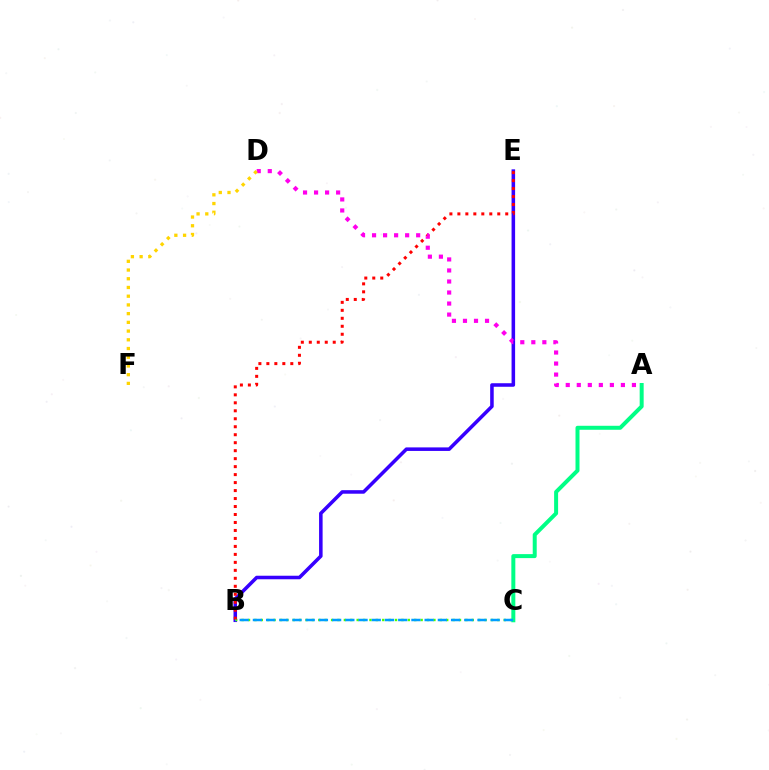{('B', 'E'): [{'color': '#3700ff', 'line_style': 'solid', 'thickness': 2.55}, {'color': '#ff0000', 'line_style': 'dotted', 'thickness': 2.17}], ('B', 'C'): [{'color': '#4fff00', 'line_style': 'dotted', 'thickness': 1.74}, {'color': '#009eff', 'line_style': 'dashed', 'thickness': 1.79}], ('A', 'C'): [{'color': '#00ff86', 'line_style': 'solid', 'thickness': 2.87}], ('A', 'D'): [{'color': '#ff00ed', 'line_style': 'dotted', 'thickness': 3.0}], ('D', 'F'): [{'color': '#ffd500', 'line_style': 'dotted', 'thickness': 2.37}]}